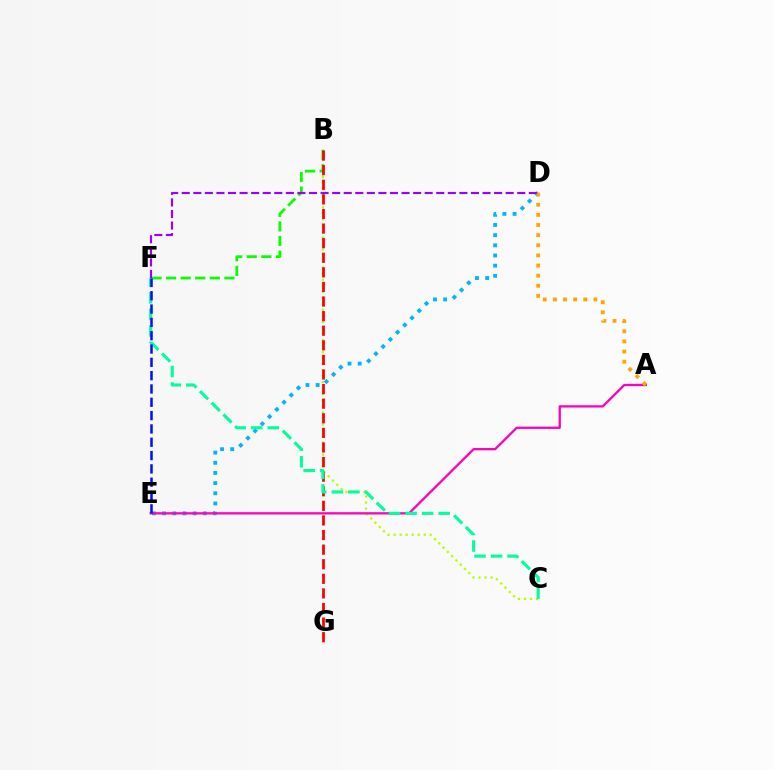{('B', 'C'): [{'color': '#b3ff00', 'line_style': 'dotted', 'thickness': 1.64}], ('B', 'F'): [{'color': '#08ff00', 'line_style': 'dashed', 'thickness': 1.98}], ('D', 'E'): [{'color': '#00b5ff', 'line_style': 'dotted', 'thickness': 2.76}], ('A', 'E'): [{'color': '#ff00bd', 'line_style': 'solid', 'thickness': 1.66}], ('A', 'D'): [{'color': '#ffa500', 'line_style': 'dotted', 'thickness': 2.75}], ('B', 'G'): [{'color': '#ff0000', 'line_style': 'dashed', 'thickness': 1.98}], ('C', 'F'): [{'color': '#00ff9d', 'line_style': 'dashed', 'thickness': 2.24}], ('D', 'F'): [{'color': '#9b00ff', 'line_style': 'dashed', 'thickness': 1.57}], ('E', 'F'): [{'color': '#0010ff', 'line_style': 'dashed', 'thickness': 1.81}]}